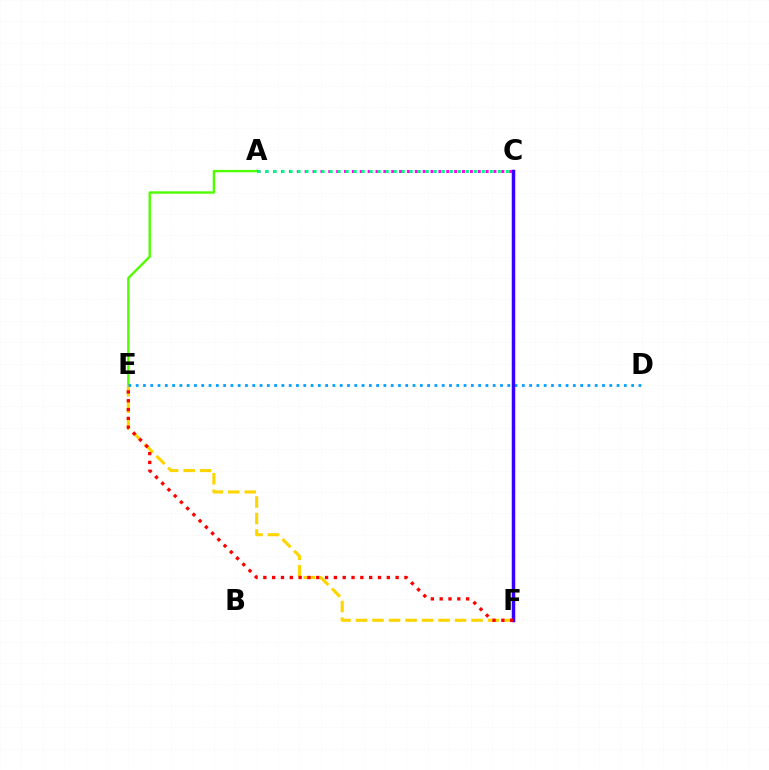{('A', 'E'): [{'color': '#4fff00', 'line_style': 'solid', 'thickness': 1.72}], ('A', 'C'): [{'color': '#ff00ed', 'line_style': 'dotted', 'thickness': 2.14}, {'color': '#00ff86', 'line_style': 'dotted', 'thickness': 2.18}], ('E', 'F'): [{'color': '#ffd500', 'line_style': 'dashed', 'thickness': 2.24}, {'color': '#ff0000', 'line_style': 'dotted', 'thickness': 2.4}], ('D', 'E'): [{'color': '#009eff', 'line_style': 'dotted', 'thickness': 1.98}], ('C', 'F'): [{'color': '#3700ff', 'line_style': 'solid', 'thickness': 2.51}]}